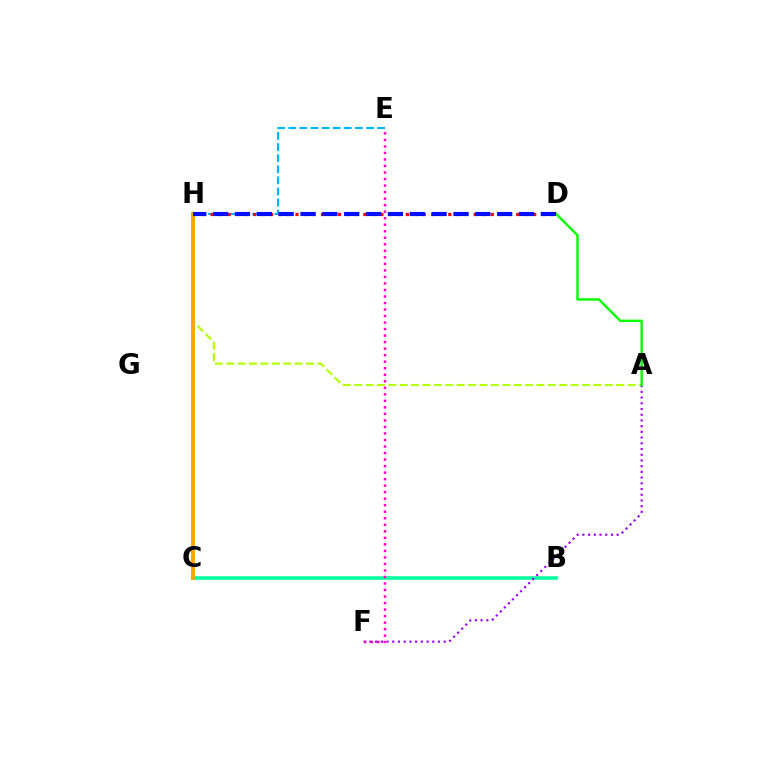{('B', 'C'): [{'color': '#00ff9d', 'line_style': 'solid', 'thickness': 2.54}], ('A', 'H'): [{'color': '#b3ff00', 'line_style': 'dashed', 'thickness': 1.55}], ('E', 'H'): [{'color': '#00b5ff', 'line_style': 'dashed', 'thickness': 1.51}], ('A', 'F'): [{'color': '#9b00ff', 'line_style': 'dotted', 'thickness': 1.55}], ('A', 'D'): [{'color': '#08ff00', 'line_style': 'solid', 'thickness': 1.74}], ('D', 'H'): [{'color': '#ff0000', 'line_style': 'dotted', 'thickness': 2.31}, {'color': '#0010ff', 'line_style': 'dashed', 'thickness': 2.97}], ('C', 'H'): [{'color': '#ffa500', 'line_style': 'solid', 'thickness': 2.83}], ('E', 'F'): [{'color': '#ff00bd', 'line_style': 'dotted', 'thickness': 1.77}]}